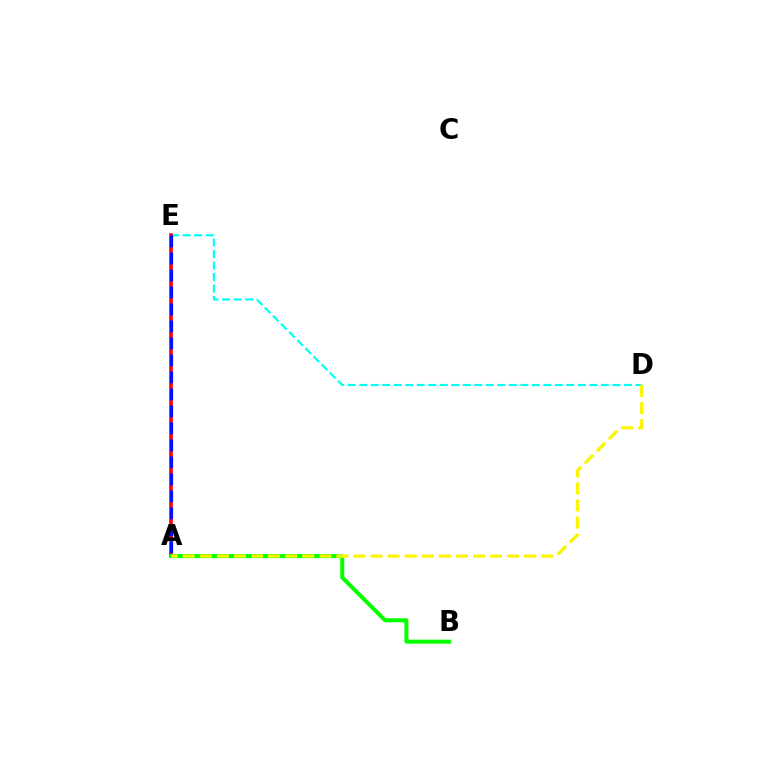{('A', 'E'): [{'color': '#ee00ff', 'line_style': 'dotted', 'thickness': 1.52}, {'color': '#ff0000', 'line_style': 'solid', 'thickness': 2.59}, {'color': '#0010ff', 'line_style': 'dashed', 'thickness': 2.31}], ('D', 'E'): [{'color': '#00fff6', 'line_style': 'dashed', 'thickness': 1.56}], ('A', 'B'): [{'color': '#08ff00', 'line_style': 'solid', 'thickness': 2.9}], ('A', 'D'): [{'color': '#fcf500', 'line_style': 'dashed', 'thickness': 2.32}]}